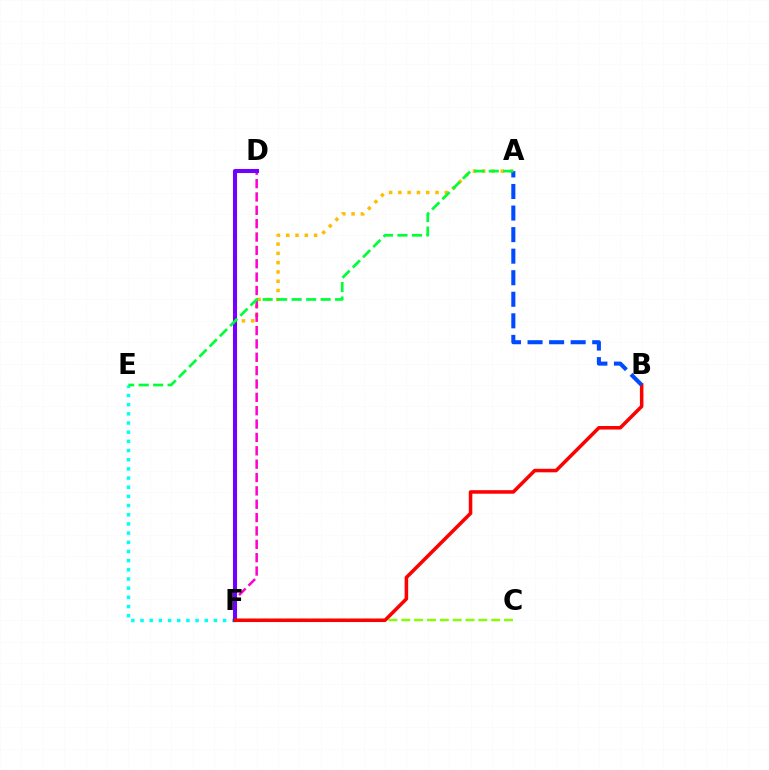{('E', 'F'): [{'color': '#00fff6', 'line_style': 'dotted', 'thickness': 2.49}], ('A', 'F'): [{'color': '#ffbd00', 'line_style': 'dotted', 'thickness': 2.52}], ('D', 'F'): [{'color': '#ff00cf', 'line_style': 'dashed', 'thickness': 1.81}, {'color': '#7200ff', 'line_style': 'solid', 'thickness': 2.93}], ('C', 'F'): [{'color': '#84ff00', 'line_style': 'dashed', 'thickness': 1.74}], ('B', 'F'): [{'color': '#ff0000', 'line_style': 'solid', 'thickness': 2.54}], ('A', 'B'): [{'color': '#004bff', 'line_style': 'dashed', 'thickness': 2.93}], ('A', 'E'): [{'color': '#00ff39', 'line_style': 'dashed', 'thickness': 1.97}]}